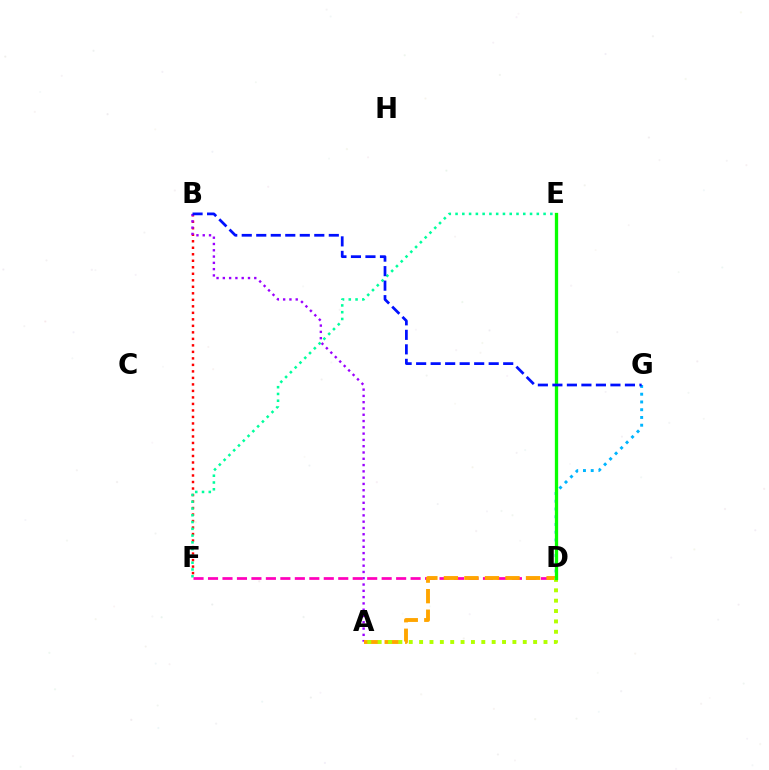{('B', 'F'): [{'color': '#ff0000', 'line_style': 'dotted', 'thickness': 1.77}], ('A', 'B'): [{'color': '#9b00ff', 'line_style': 'dotted', 'thickness': 1.71}], ('E', 'F'): [{'color': '#00ff9d', 'line_style': 'dotted', 'thickness': 1.84}], ('D', 'G'): [{'color': '#00b5ff', 'line_style': 'dotted', 'thickness': 2.11}], ('D', 'F'): [{'color': '#ff00bd', 'line_style': 'dashed', 'thickness': 1.97}], ('A', 'D'): [{'color': '#ffa500', 'line_style': 'dashed', 'thickness': 2.79}, {'color': '#b3ff00', 'line_style': 'dotted', 'thickness': 2.82}], ('D', 'E'): [{'color': '#08ff00', 'line_style': 'solid', 'thickness': 2.37}], ('B', 'G'): [{'color': '#0010ff', 'line_style': 'dashed', 'thickness': 1.97}]}